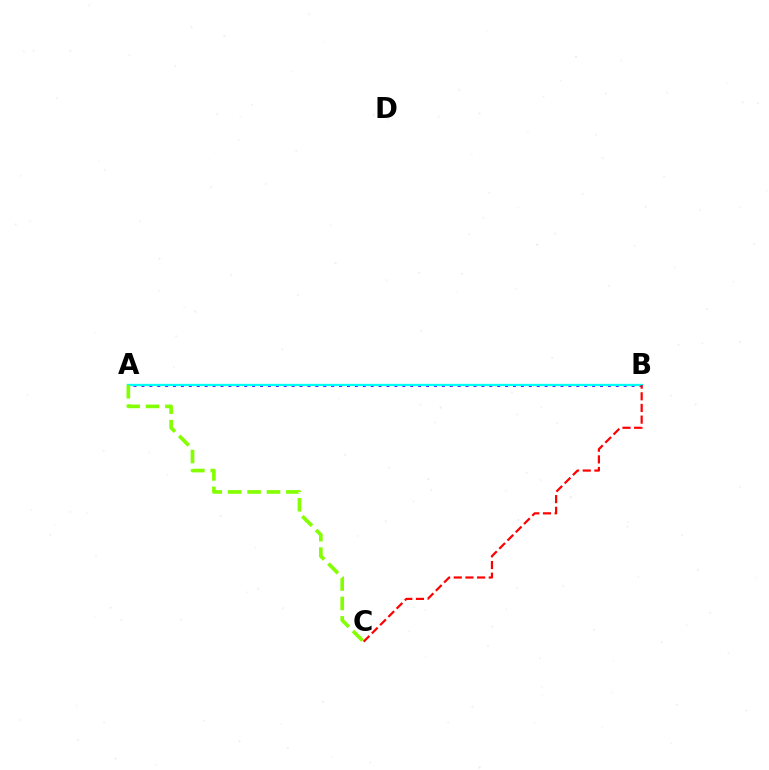{('A', 'B'): [{'color': '#7200ff', 'line_style': 'dotted', 'thickness': 2.15}, {'color': '#00fff6', 'line_style': 'solid', 'thickness': 1.66}], ('A', 'C'): [{'color': '#84ff00', 'line_style': 'dashed', 'thickness': 2.64}], ('B', 'C'): [{'color': '#ff0000', 'line_style': 'dashed', 'thickness': 1.58}]}